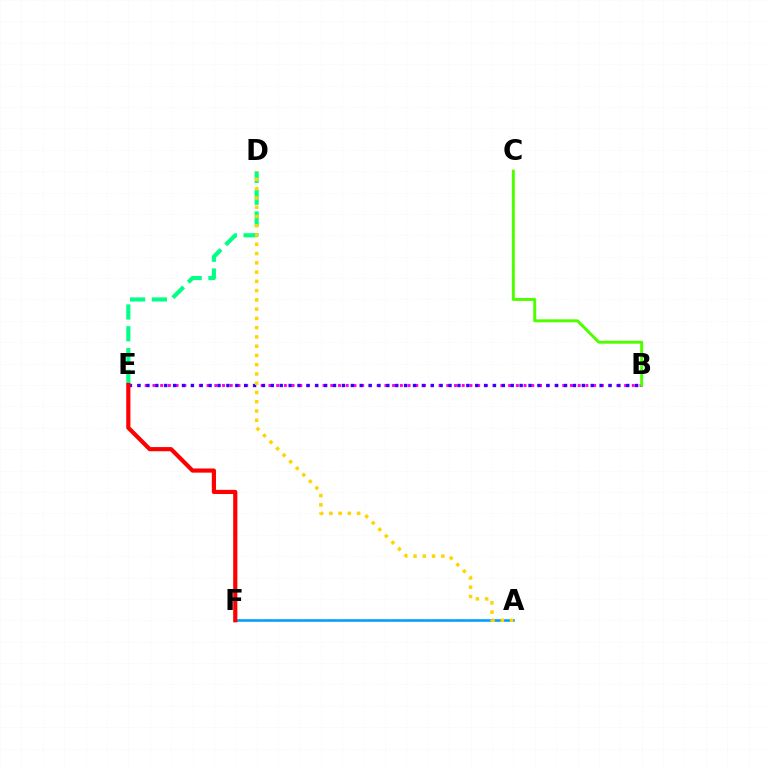{('A', 'F'): [{'color': '#009eff', 'line_style': 'solid', 'thickness': 1.85}], ('D', 'E'): [{'color': '#00ff86', 'line_style': 'dashed', 'thickness': 2.96}], ('B', 'E'): [{'color': '#ff00ed', 'line_style': 'dotted', 'thickness': 2.1}, {'color': '#3700ff', 'line_style': 'dotted', 'thickness': 2.41}], ('B', 'C'): [{'color': '#4fff00', 'line_style': 'solid', 'thickness': 2.14}], ('A', 'D'): [{'color': '#ffd500', 'line_style': 'dotted', 'thickness': 2.52}], ('E', 'F'): [{'color': '#ff0000', 'line_style': 'solid', 'thickness': 3.0}]}